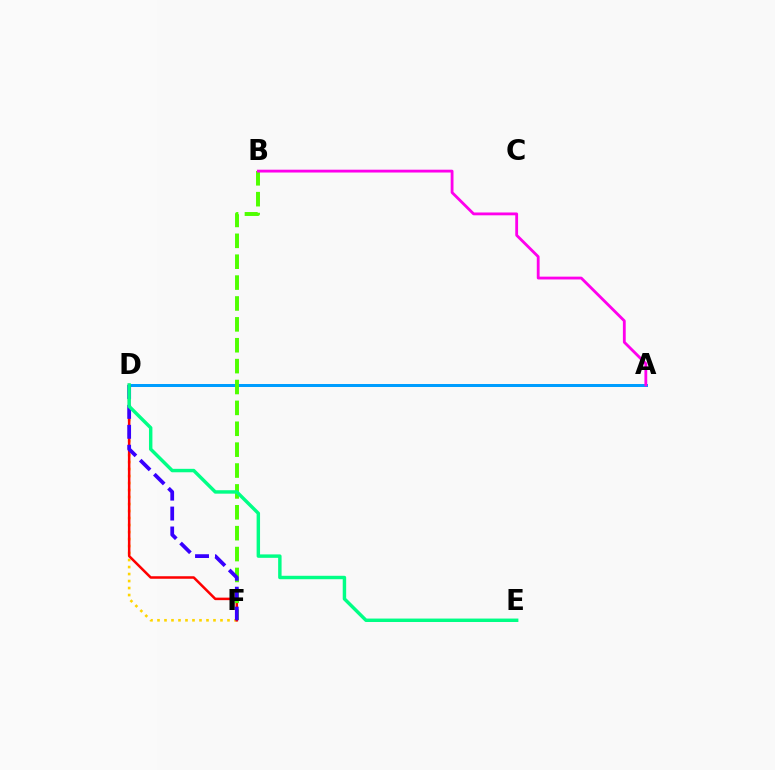{('D', 'F'): [{'color': '#ffd500', 'line_style': 'dotted', 'thickness': 1.9}, {'color': '#ff0000', 'line_style': 'solid', 'thickness': 1.81}, {'color': '#3700ff', 'line_style': 'dashed', 'thickness': 2.71}], ('A', 'D'): [{'color': '#009eff', 'line_style': 'solid', 'thickness': 2.16}], ('B', 'F'): [{'color': '#4fff00', 'line_style': 'dashed', 'thickness': 2.84}], ('A', 'B'): [{'color': '#ff00ed', 'line_style': 'solid', 'thickness': 2.03}], ('D', 'E'): [{'color': '#00ff86', 'line_style': 'solid', 'thickness': 2.47}]}